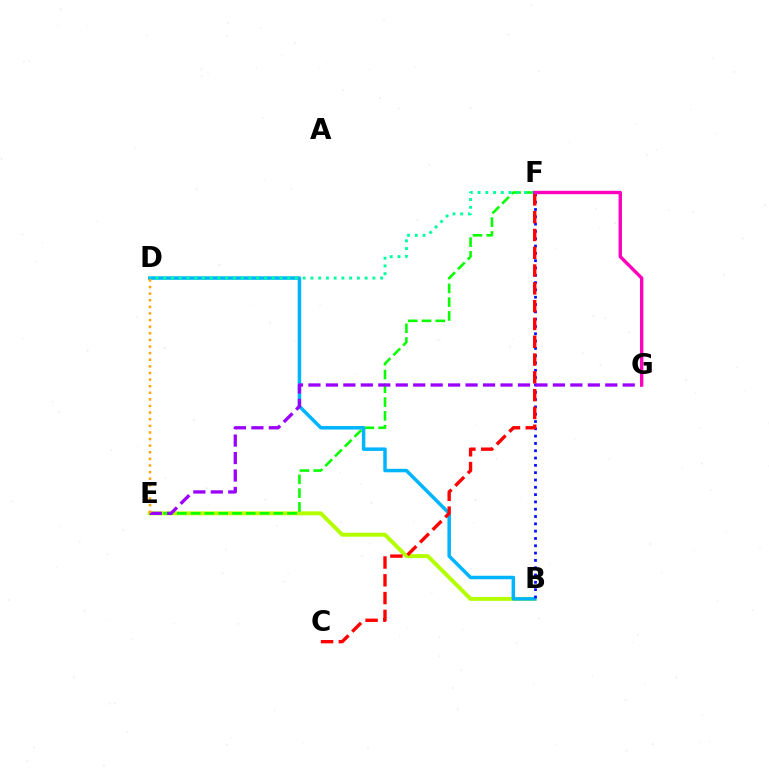{('B', 'E'): [{'color': '#b3ff00', 'line_style': 'solid', 'thickness': 2.84}], ('E', 'F'): [{'color': '#08ff00', 'line_style': 'dashed', 'thickness': 1.87}], ('B', 'D'): [{'color': '#00b5ff', 'line_style': 'solid', 'thickness': 2.52}], ('D', 'F'): [{'color': '#00ff9d', 'line_style': 'dotted', 'thickness': 2.1}], ('B', 'F'): [{'color': '#0010ff', 'line_style': 'dotted', 'thickness': 1.99}], ('C', 'F'): [{'color': '#ff0000', 'line_style': 'dashed', 'thickness': 2.42}], ('E', 'G'): [{'color': '#9b00ff', 'line_style': 'dashed', 'thickness': 2.37}], ('D', 'E'): [{'color': '#ffa500', 'line_style': 'dotted', 'thickness': 1.8}], ('F', 'G'): [{'color': '#ff00bd', 'line_style': 'solid', 'thickness': 2.42}]}